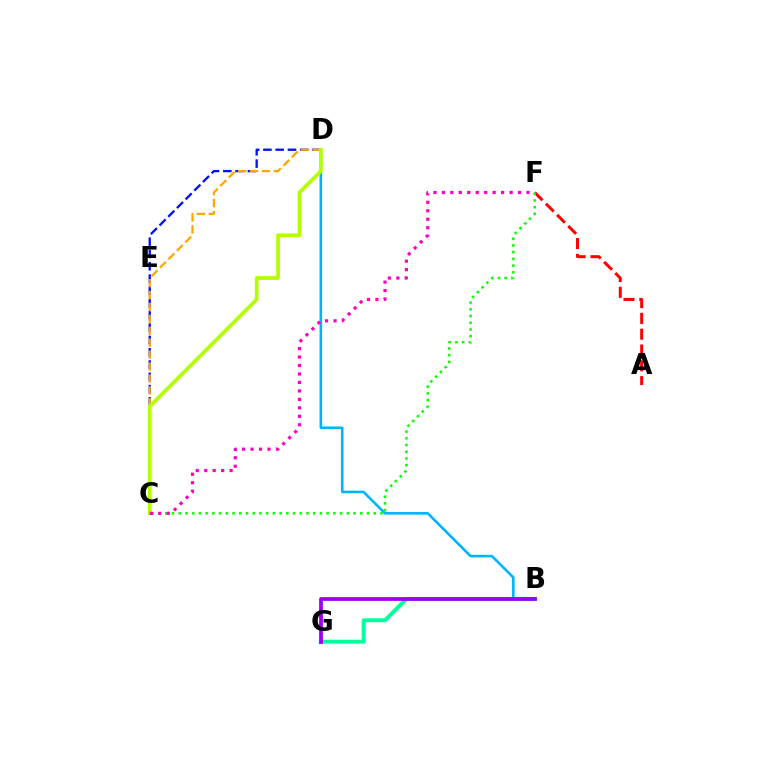{('A', 'F'): [{'color': '#ff0000', 'line_style': 'dashed', 'thickness': 2.15}], ('B', 'D'): [{'color': '#00b5ff', 'line_style': 'solid', 'thickness': 1.88}], ('B', 'G'): [{'color': '#00ff9d', 'line_style': 'solid', 'thickness': 2.82}, {'color': '#9b00ff', 'line_style': 'solid', 'thickness': 2.71}], ('C', 'D'): [{'color': '#0010ff', 'line_style': 'dashed', 'thickness': 1.67}, {'color': '#ffa500', 'line_style': 'dashed', 'thickness': 1.62}, {'color': '#b3ff00', 'line_style': 'solid', 'thickness': 2.67}], ('C', 'F'): [{'color': '#08ff00', 'line_style': 'dotted', 'thickness': 1.83}, {'color': '#ff00bd', 'line_style': 'dotted', 'thickness': 2.3}]}